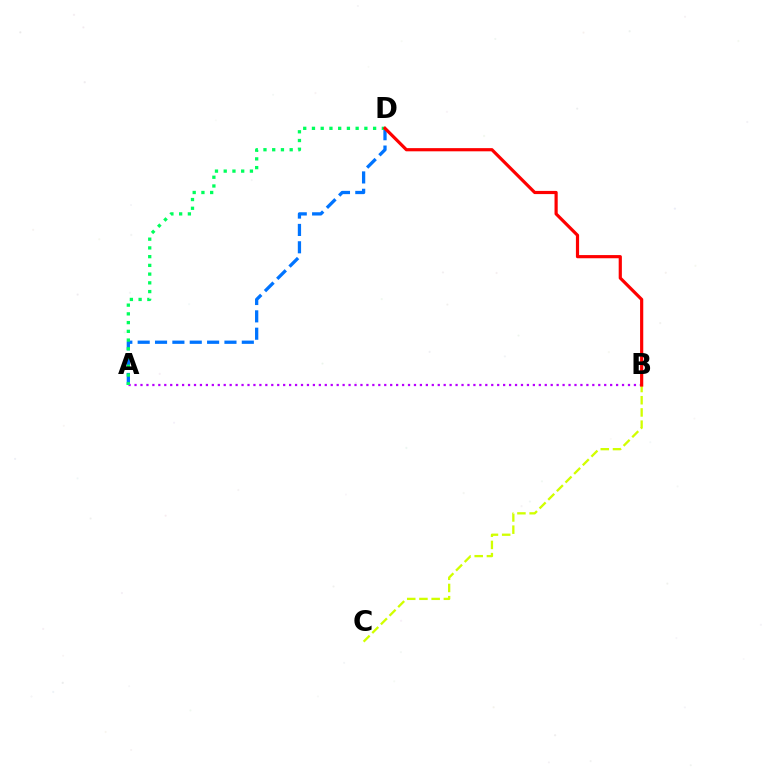{('A', 'B'): [{'color': '#b900ff', 'line_style': 'dotted', 'thickness': 1.62}], ('A', 'D'): [{'color': '#0074ff', 'line_style': 'dashed', 'thickness': 2.36}, {'color': '#00ff5c', 'line_style': 'dotted', 'thickness': 2.37}], ('B', 'C'): [{'color': '#d1ff00', 'line_style': 'dashed', 'thickness': 1.66}], ('B', 'D'): [{'color': '#ff0000', 'line_style': 'solid', 'thickness': 2.29}]}